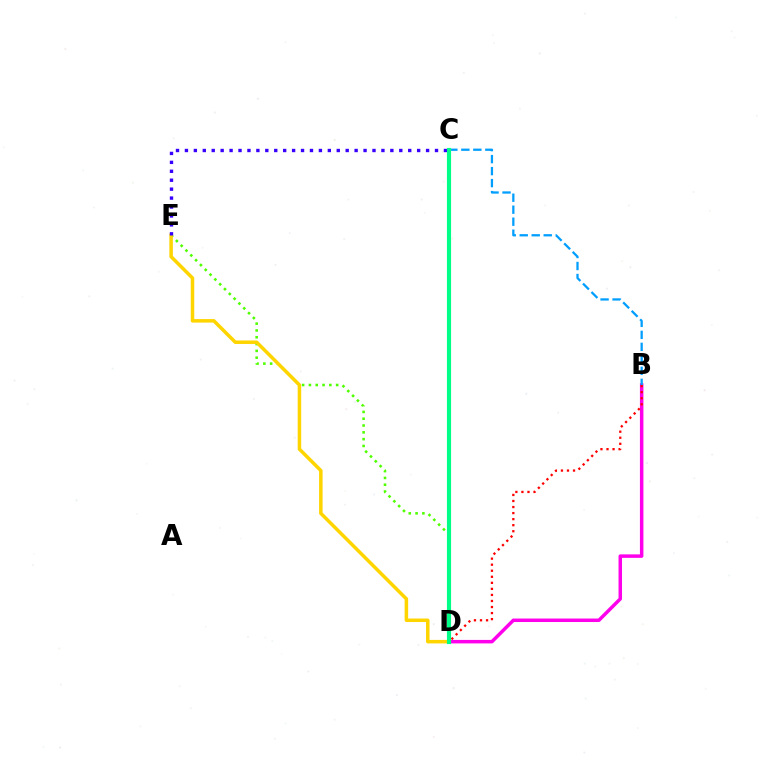{('B', 'D'): [{'color': '#ff00ed', 'line_style': 'solid', 'thickness': 2.51}, {'color': '#ff0000', 'line_style': 'dotted', 'thickness': 1.64}], ('D', 'E'): [{'color': '#4fff00', 'line_style': 'dotted', 'thickness': 1.85}, {'color': '#ffd500', 'line_style': 'solid', 'thickness': 2.53}], ('C', 'E'): [{'color': '#3700ff', 'line_style': 'dotted', 'thickness': 2.43}], ('B', 'C'): [{'color': '#009eff', 'line_style': 'dashed', 'thickness': 1.63}], ('C', 'D'): [{'color': '#00ff86', 'line_style': 'solid', 'thickness': 2.98}]}